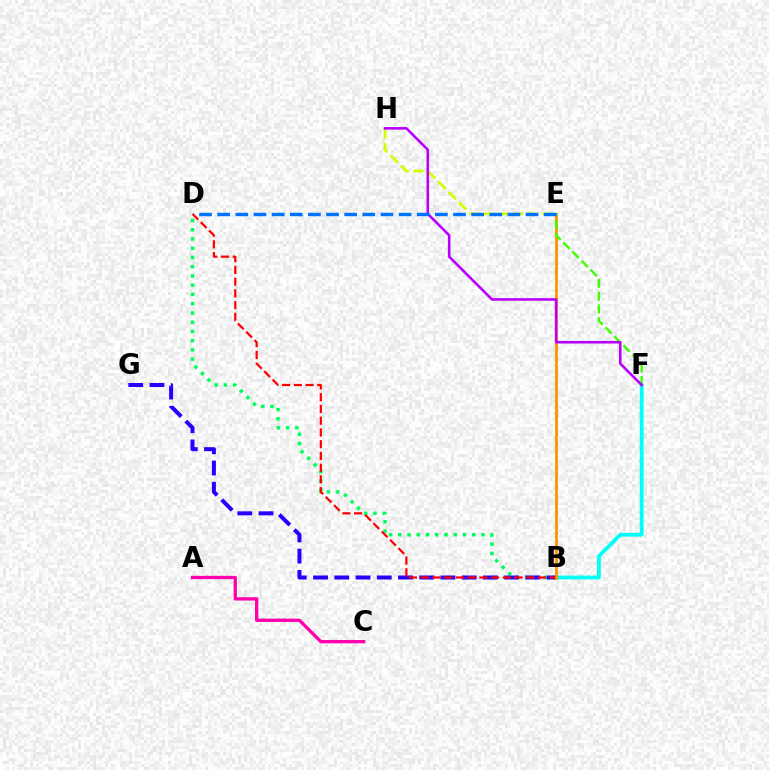{('B', 'F'): [{'color': '#00fff6', 'line_style': 'solid', 'thickness': 2.73}], ('E', 'H'): [{'color': '#d1ff00', 'line_style': 'dashed', 'thickness': 1.99}], ('B', 'D'): [{'color': '#00ff5c', 'line_style': 'dotted', 'thickness': 2.51}, {'color': '#ff0000', 'line_style': 'dashed', 'thickness': 1.59}], ('B', 'G'): [{'color': '#2500ff', 'line_style': 'dashed', 'thickness': 2.88}], ('A', 'C'): [{'color': '#ff00ac', 'line_style': 'solid', 'thickness': 2.38}], ('B', 'E'): [{'color': '#ff9400', 'line_style': 'solid', 'thickness': 2.04}], ('E', 'F'): [{'color': '#3dff00', 'line_style': 'dashed', 'thickness': 1.73}], ('F', 'H'): [{'color': '#b900ff', 'line_style': 'solid', 'thickness': 1.87}], ('D', 'E'): [{'color': '#0074ff', 'line_style': 'dashed', 'thickness': 2.46}]}